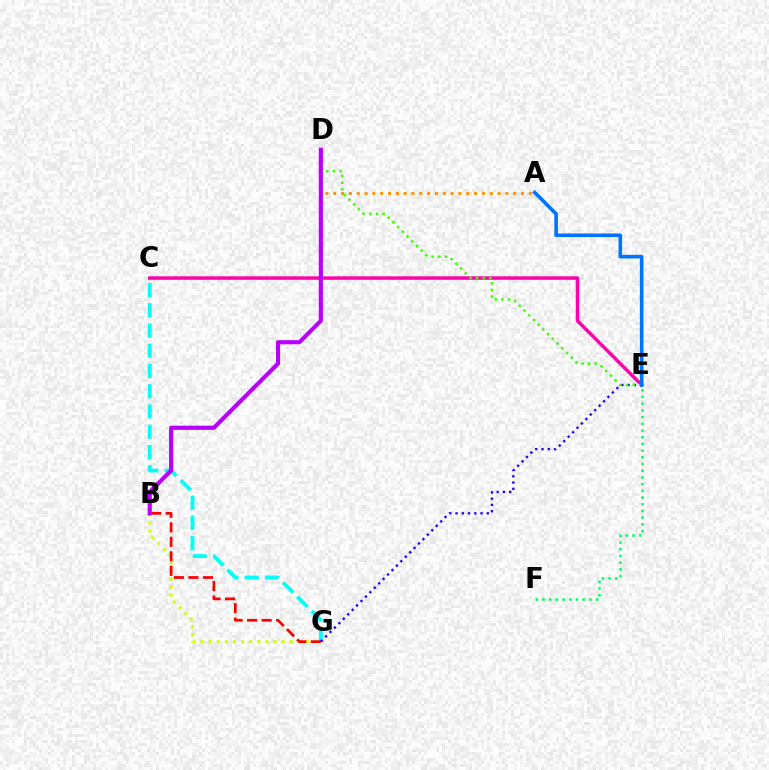{('B', 'G'): [{'color': '#d1ff00', 'line_style': 'dotted', 'thickness': 2.2}, {'color': '#ff0000', 'line_style': 'dashed', 'thickness': 1.97}], ('E', 'F'): [{'color': '#00ff5c', 'line_style': 'dotted', 'thickness': 1.82}], ('C', 'G'): [{'color': '#00fff6', 'line_style': 'dashed', 'thickness': 2.75}], ('C', 'E'): [{'color': '#ff00ac', 'line_style': 'solid', 'thickness': 2.5}], ('A', 'D'): [{'color': '#ff9400', 'line_style': 'dotted', 'thickness': 2.13}], ('E', 'G'): [{'color': '#2500ff', 'line_style': 'dotted', 'thickness': 1.7}], ('D', 'E'): [{'color': '#3dff00', 'line_style': 'dotted', 'thickness': 1.81}], ('B', 'D'): [{'color': '#b900ff', 'line_style': 'solid', 'thickness': 2.97}], ('A', 'E'): [{'color': '#0074ff', 'line_style': 'solid', 'thickness': 2.6}]}